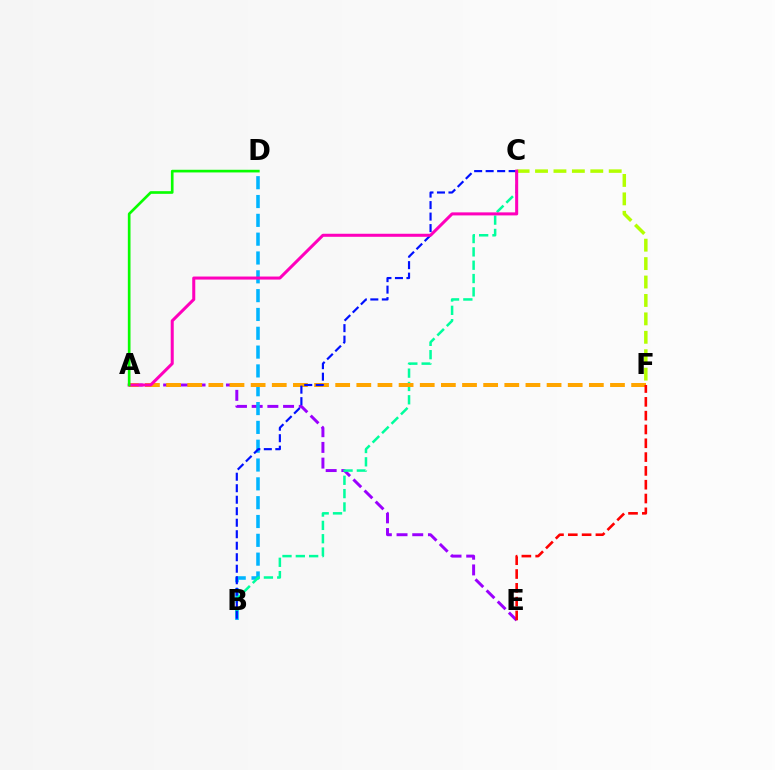{('A', 'E'): [{'color': '#9b00ff', 'line_style': 'dashed', 'thickness': 2.13}], ('C', 'F'): [{'color': '#b3ff00', 'line_style': 'dashed', 'thickness': 2.5}], ('B', 'D'): [{'color': '#00b5ff', 'line_style': 'dashed', 'thickness': 2.56}], ('B', 'C'): [{'color': '#00ff9d', 'line_style': 'dashed', 'thickness': 1.81}, {'color': '#0010ff', 'line_style': 'dashed', 'thickness': 1.56}], ('A', 'F'): [{'color': '#ffa500', 'line_style': 'dashed', 'thickness': 2.87}], ('A', 'C'): [{'color': '#ff00bd', 'line_style': 'solid', 'thickness': 2.19}], ('A', 'D'): [{'color': '#08ff00', 'line_style': 'solid', 'thickness': 1.92}], ('E', 'F'): [{'color': '#ff0000', 'line_style': 'dashed', 'thickness': 1.88}]}